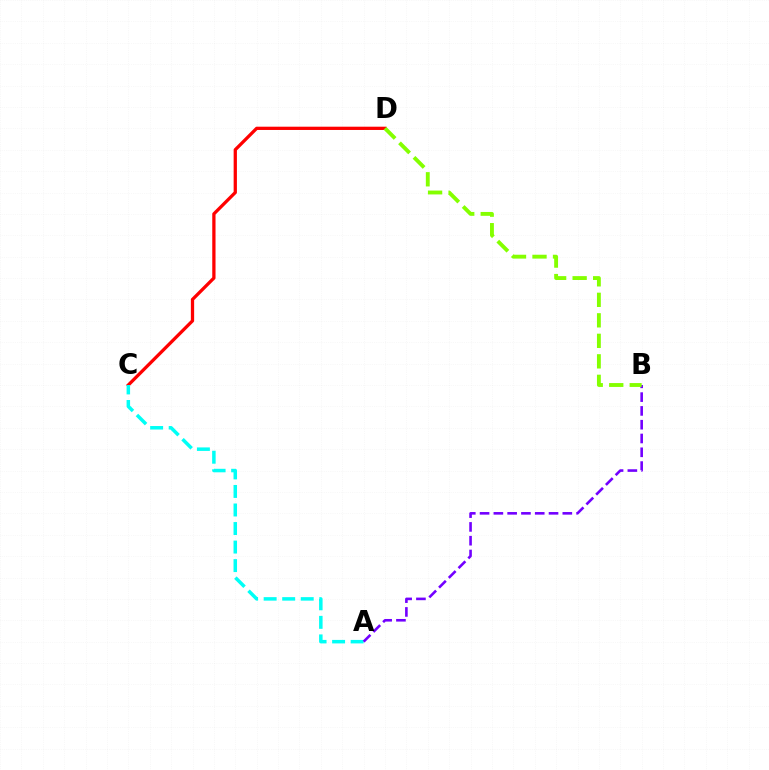{('C', 'D'): [{'color': '#ff0000', 'line_style': 'solid', 'thickness': 2.35}], ('A', 'C'): [{'color': '#00fff6', 'line_style': 'dashed', 'thickness': 2.52}], ('A', 'B'): [{'color': '#7200ff', 'line_style': 'dashed', 'thickness': 1.87}], ('B', 'D'): [{'color': '#84ff00', 'line_style': 'dashed', 'thickness': 2.79}]}